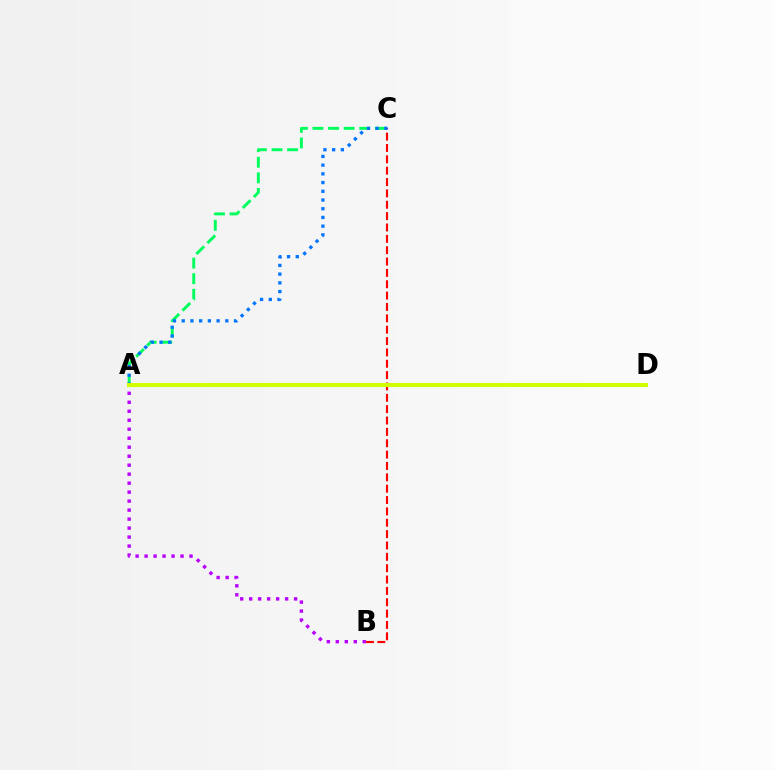{('A', 'B'): [{'color': '#b900ff', 'line_style': 'dotted', 'thickness': 2.44}], ('A', 'C'): [{'color': '#00ff5c', 'line_style': 'dashed', 'thickness': 2.12}, {'color': '#0074ff', 'line_style': 'dotted', 'thickness': 2.37}], ('B', 'C'): [{'color': '#ff0000', 'line_style': 'dashed', 'thickness': 1.54}], ('A', 'D'): [{'color': '#d1ff00', 'line_style': 'solid', 'thickness': 2.95}]}